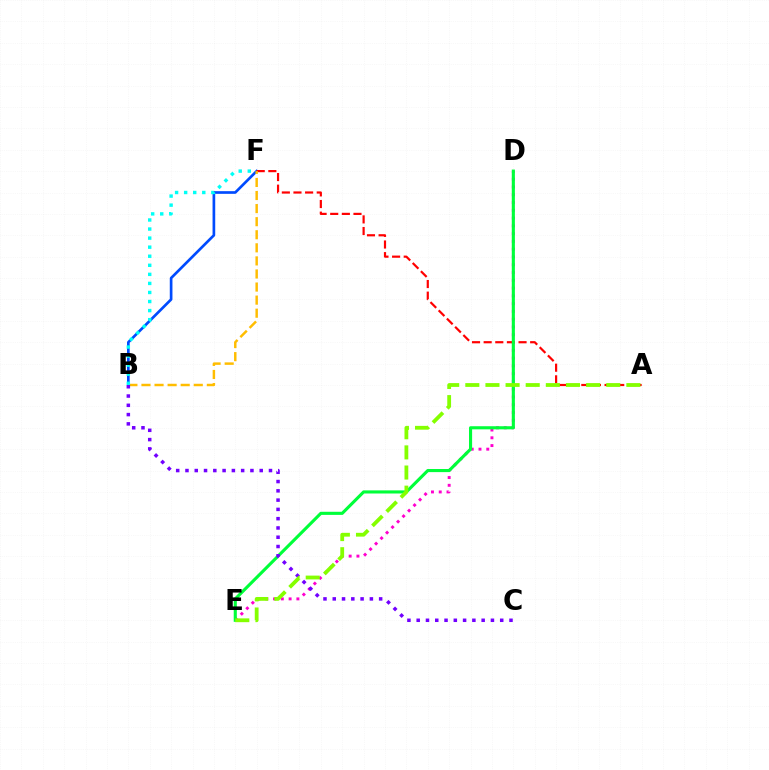{('D', 'E'): [{'color': '#ff00cf', 'line_style': 'dotted', 'thickness': 2.11}, {'color': '#00ff39', 'line_style': 'solid', 'thickness': 2.24}], ('B', 'F'): [{'color': '#004bff', 'line_style': 'solid', 'thickness': 1.93}, {'color': '#ffbd00', 'line_style': 'dashed', 'thickness': 1.78}, {'color': '#00fff6', 'line_style': 'dotted', 'thickness': 2.46}], ('A', 'F'): [{'color': '#ff0000', 'line_style': 'dashed', 'thickness': 1.58}], ('B', 'C'): [{'color': '#7200ff', 'line_style': 'dotted', 'thickness': 2.52}], ('A', 'E'): [{'color': '#84ff00', 'line_style': 'dashed', 'thickness': 2.73}]}